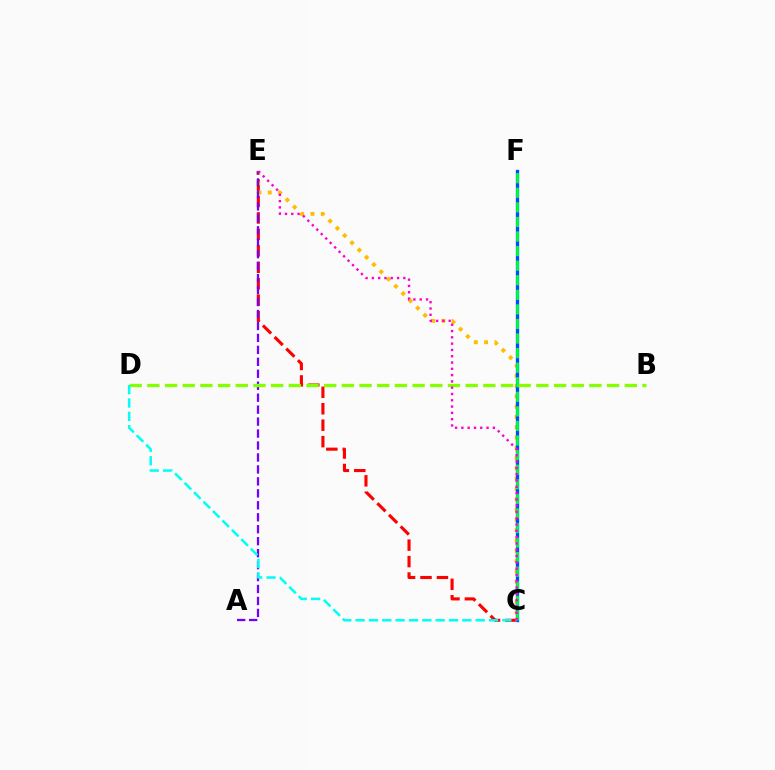{('C', 'E'): [{'color': '#ff0000', 'line_style': 'dashed', 'thickness': 2.23}, {'color': '#ffbd00', 'line_style': 'dotted', 'thickness': 2.8}, {'color': '#ff00cf', 'line_style': 'dotted', 'thickness': 1.71}], ('A', 'E'): [{'color': '#7200ff', 'line_style': 'dashed', 'thickness': 1.62}], ('C', 'F'): [{'color': '#004bff', 'line_style': 'solid', 'thickness': 2.39}, {'color': '#00ff39', 'line_style': 'dashed', 'thickness': 1.98}], ('B', 'D'): [{'color': '#84ff00', 'line_style': 'dashed', 'thickness': 2.4}], ('C', 'D'): [{'color': '#00fff6', 'line_style': 'dashed', 'thickness': 1.81}]}